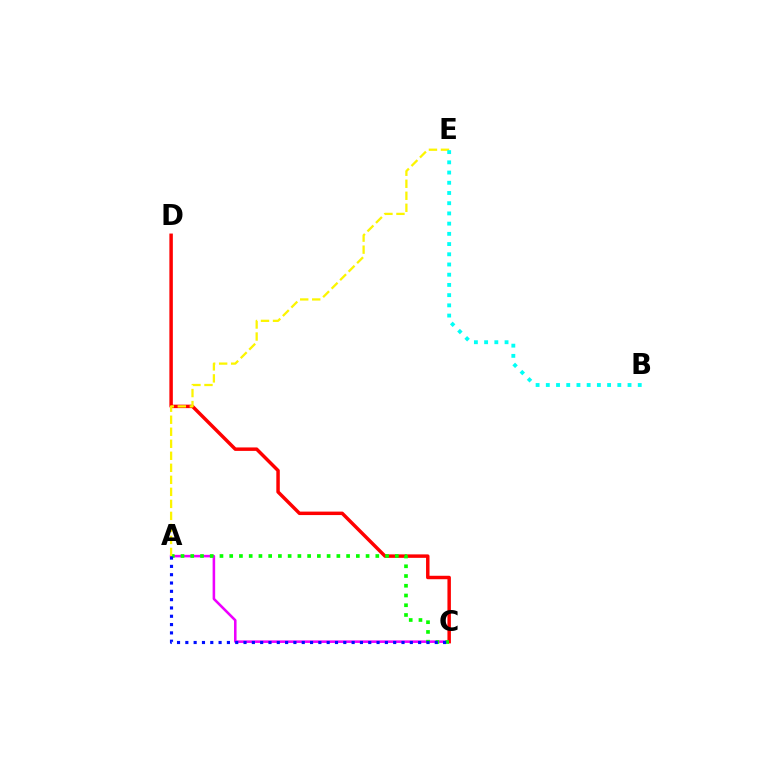{('A', 'C'): [{'color': '#ee00ff', 'line_style': 'solid', 'thickness': 1.84}, {'color': '#08ff00', 'line_style': 'dotted', 'thickness': 2.65}, {'color': '#0010ff', 'line_style': 'dotted', 'thickness': 2.26}], ('C', 'D'): [{'color': '#ff0000', 'line_style': 'solid', 'thickness': 2.49}], ('A', 'E'): [{'color': '#fcf500', 'line_style': 'dashed', 'thickness': 1.63}], ('B', 'E'): [{'color': '#00fff6', 'line_style': 'dotted', 'thickness': 2.78}]}